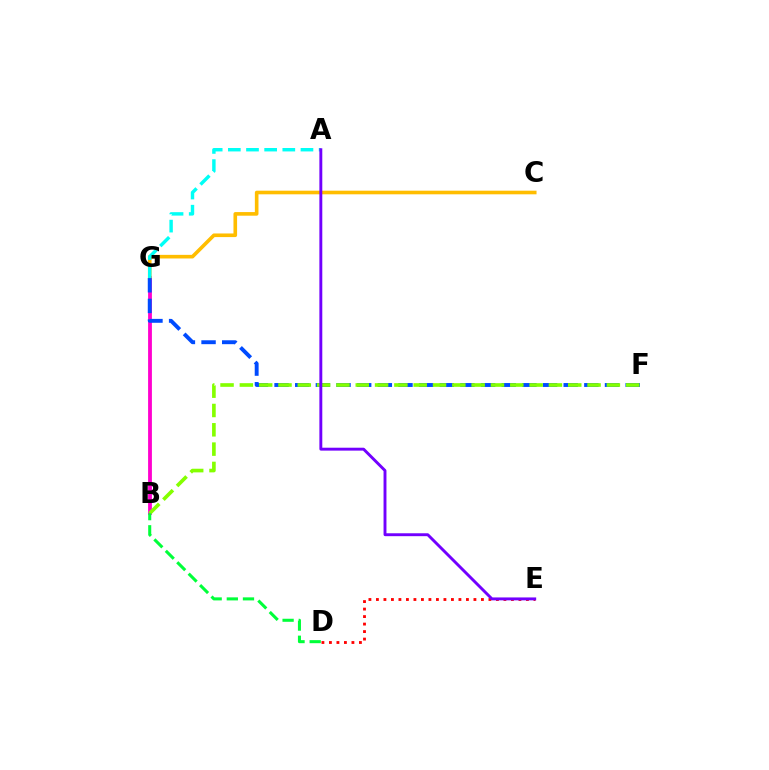{('B', 'G'): [{'color': '#ff00cf', 'line_style': 'solid', 'thickness': 2.75}], ('C', 'G'): [{'color': '#ffbd00', 'line_style': 'solid', 'thickness': 2.61}], ('F', 'G'): [{'color': '#004bff', 'line_style': 'dashed', 'thickness': 2.81}], ('D', 'E'): [{'color': '#ff0000', 'line_style': 'dotted', 'thickness': 2.04}], ('B', 'F'): [{'color': '#84ff00', 'line_style': 'dashed', 'thickness': 2.62}], ('B', 'D'): [{'color': '#00ff39', 'line_style': 'dashed', 'thickness': 2.2}], ('A', 'G'): [{'color': '#00fff6', 'line_style': 'dashed', 'thickness': 2.47}], ('A', 'E'): [{'color': '#7200ff', 'line_style': 'solid', 'thickness': 2.09}]}